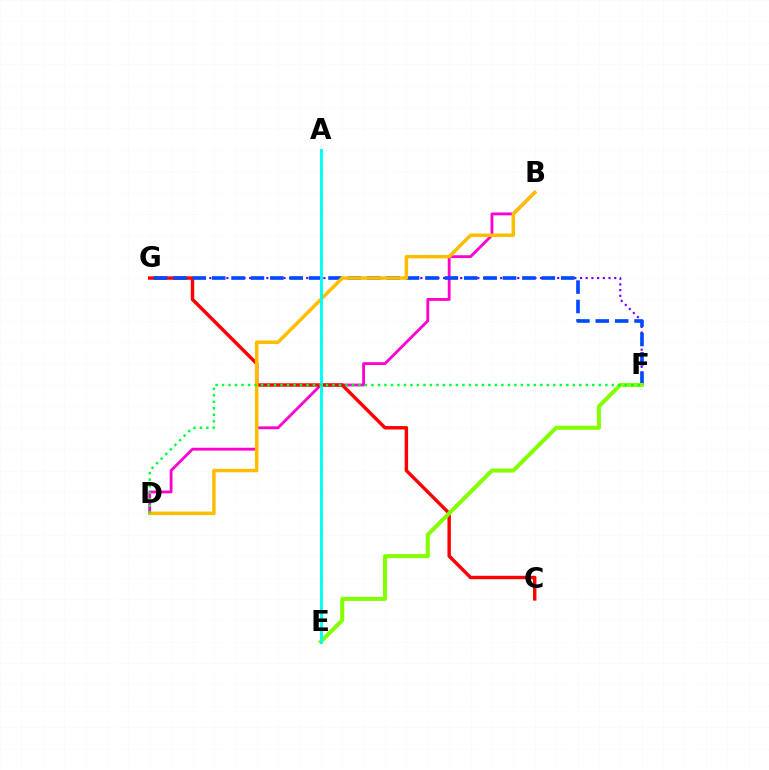{('B', 'D'): [{'color': '#ff00cf', 'line_style': 'solid', 'thickness': 2.04}, {'color': '#ffbd00', 'line_style': 'solid', 'thickness': 2.52}], ('F', 'G'): [{'color': '#7200ff', 'line_style': 'dotted', 'thickness': 1.55}, {'color': '#004bff', 'line_style': 'dashed', 'thickness': 2.63}], ('C', 'G'): [{'color': '#ff0000', 'line_style': 'solid', 'thickness': 2.47}], ('E', 'F'): [{'color': '#84ff00', 'line_style': 'solid', 'thickness': 2.91}], ('A', 'E'): [{'color': '#00fff6', 'line_style': 'solid', 'thickness': 2.11}], ('D', 'F'): [{'color': '#00ff39', 'line_style': 'dotted', 'thickness': 1.76}]}